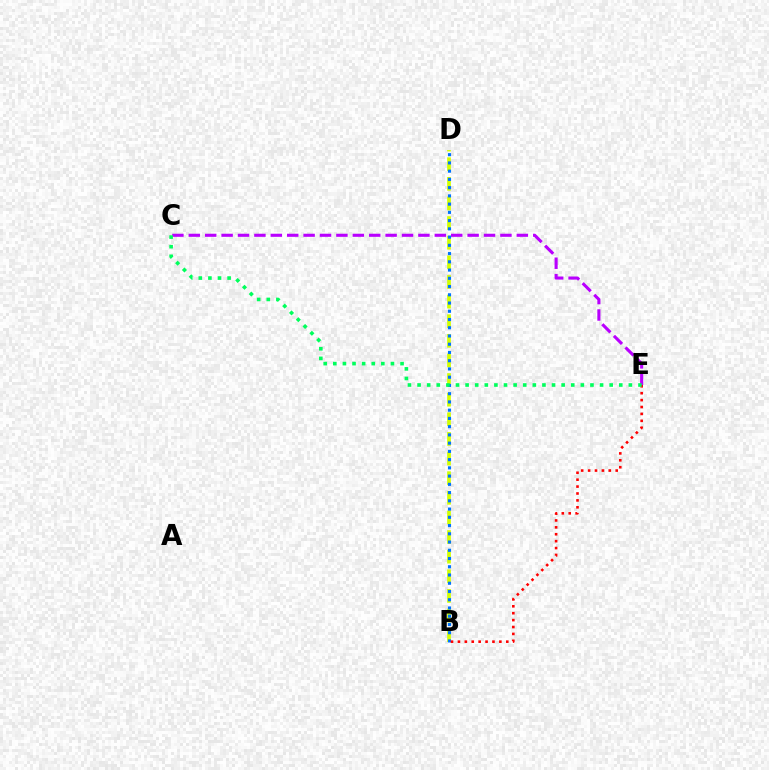{('B', 'D'): [{'color': '#d1ff00', 'line_style': 'dashed', 'thickness': 2.67}, {'color': '#0074ff', 'line_style': 'dotted', 'thickness': 2.24}], ('C', 'E'): [{'color': '#b900ff', 'line_style': 'dashed', 'thickness': 2.23}, {'color': '#00ff5c', 'line_style': 'dotted', 'thickness': 2.61}], ('B', 'E'): [{'color': '#ff0000', 'line_style': 'dotted', 'thickness': 1.88}]}